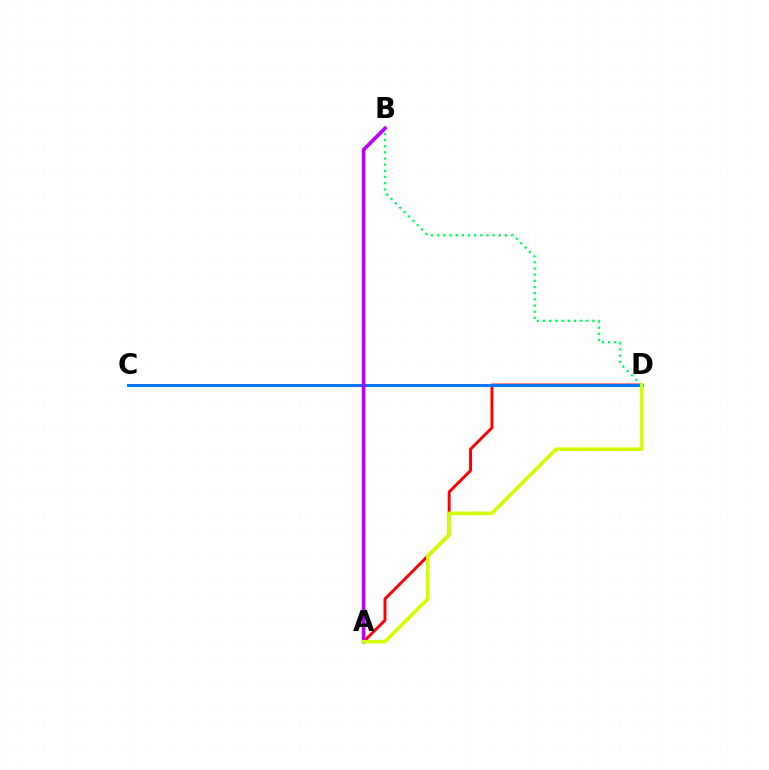{('A', 'D'): [{'color': '#ff0000', 'line_style': 'solid', 'thickness': 2.12}, {'color': '#d1ff00', 'line_style': 'solid', 'thickness': 2.59}], ('B', 'D'): [{'color': '#00ff5c', 'line_style': 'dotted', 'thickness': 1.68}], ('C', 'D'): [{'color': '#0074ff', 'line_style': 'solid', 'thickness': 2.12}], ('A', 'B'): [{'color': '#b900ff', 'line_style': 'solid', 'thickness': 2.64}]}